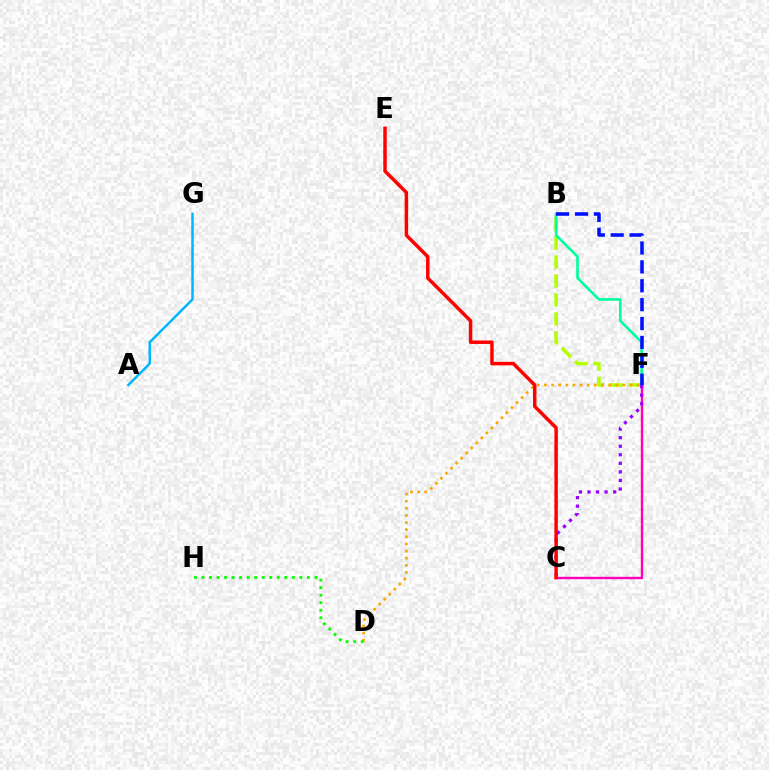{('B', 'F'): [{'color': '#b3ff00', 'line_style': 'dashed', 'thickness': 2.57}, {'color': '#00ff9d', 'line_style': 'solid', 'thickness': 1.91}, {'color': '#0010ff', 'line_style': 'dashed', 'thickness': 2.57}], ('A', 'G'): [{'color': '#00b5ff', 'line_style': 'solid', 'thickness': 1.78}], ('C', 'F'): [{'color': '#ff00bd', 'line_style': 'solid', 'thickness': 1.73}, {'color': '#9b00ff', 'line_style': 'dotted', 'thickness': 2.33}], ('D', 'F'): [{'color': '#ffa500', 'line_style': 'dotted', 'thickness': 1.94}], ('D', 'H'): [{'color': '#08ff00', 'line_style': 'dotted', 'thickness': 2.05}], ('C', 'E'): [{'color': '#ff0000', 'line_style': 'solid', 'thickness': 2.5}]}